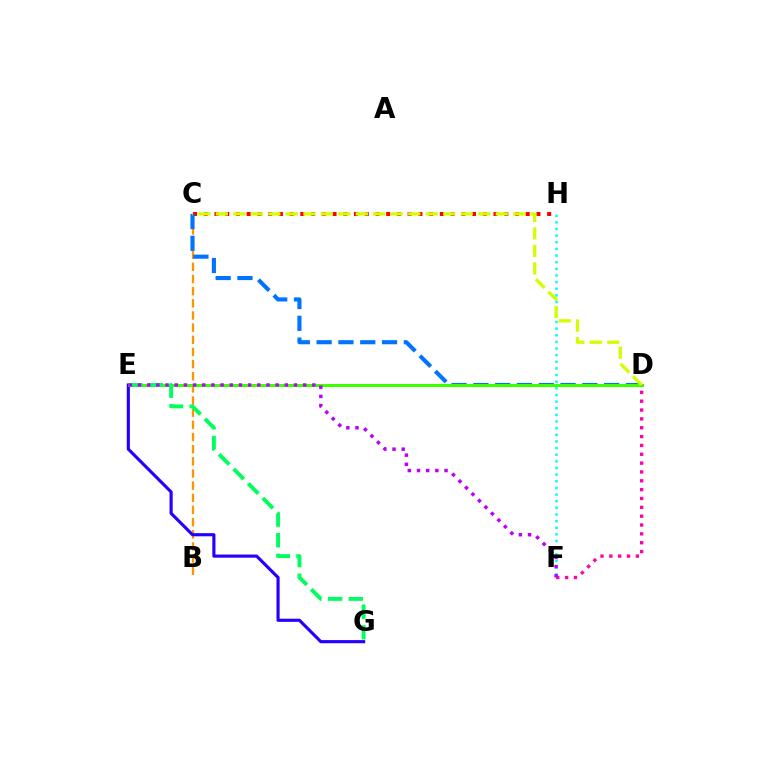{('B', 'C'): [{'color': '#ff9400', 'line_style': 'dashed', 'thickness': 1.65}], ('F', 'H'): [{'color': '#00fff6', 'line_style': 'dotted', 'thickness': 1.8}], ('C', 'H'): [{'color': '#ff0000', 'line_style': 'dotted', 'thickness': 2.92}], ('C', 'D'): [{'color': '#0074ff', 'line_style': 'dashed', 'thickness': 2.96}, {'color': '#d1ff00', 'line_style': 'dashed', 'thickness': 2.38}], ('D', 'E'): [{'color': '#3dff00', 'line_style': 'solid', 'thickness': 2.19}], ('E', 'G'): [{'color': '#2500ff', 'line_style': 'solid', 'thickness': 2.26}, {'color': '#00ff5c', 'line_style': 'dashed', 'thickness': 2.8}], ('D', 'F'): [{'color': '#ff00ac', 'line_style': 'dotted', 'thickness': 2.4}], ('E', 'F'): [{'color': '#b900ff', 'line_style': 'dotted', 'thickness': 2.49}]}